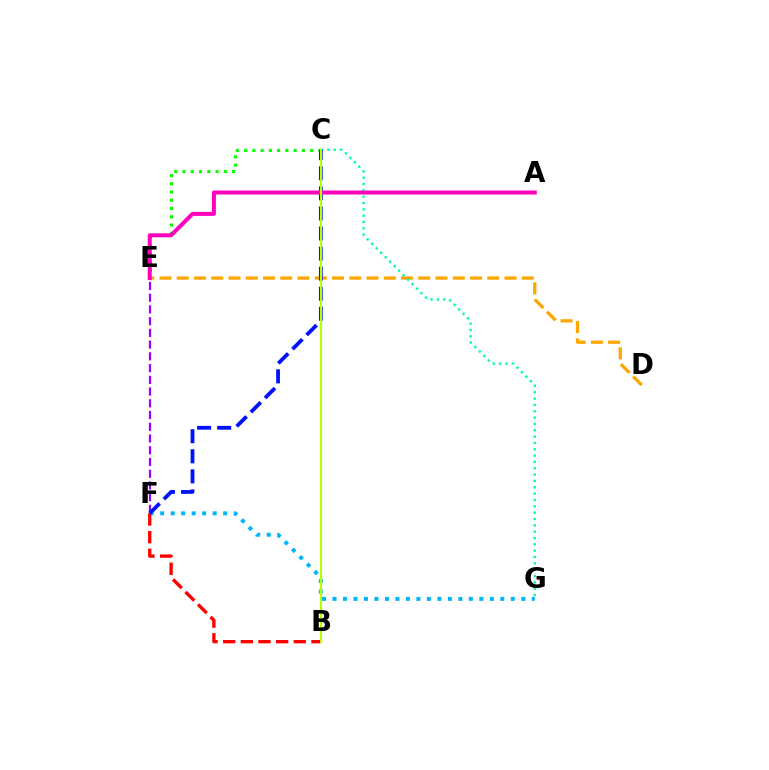{('E', 'F'): [{'color': '#9b00ff', 'line_style': 'dashed', 'thickness': 1.59}], ('D', 'E'): [{'color': '#ffa500', 'line_style': 'dashed', 'thickness': 2.34}], ('C', 'G'): [{'color': '#00ff9d', 'line_style': 'dotted', 'thickness': 1.72}], ('F', 'G'): [{'color': '#00b5ff', 'line_style': 'dotted', 'thickness': 2.85}], ('B', 'F'): [{'color': '#ff0000', 'line_style': 'dashed', 'thickness': 2.4}], ('C', 'E'): [{'color': '#08ff00', 'line_style': 'dotted', 'thickness': 2.24}], ('C', 'F'): [{'color': '#0010ff', 'line_style': 'dashed', 'thickness': 2.73}], ('A', 'E'): [{'color': '#ff00bd', 'line_style': 'solid', 'thickness': 2.88}], ('B', 'C'): [{'color': '#b3ff00', 'line_style': 'solid', 'thickness': 1.52}]}